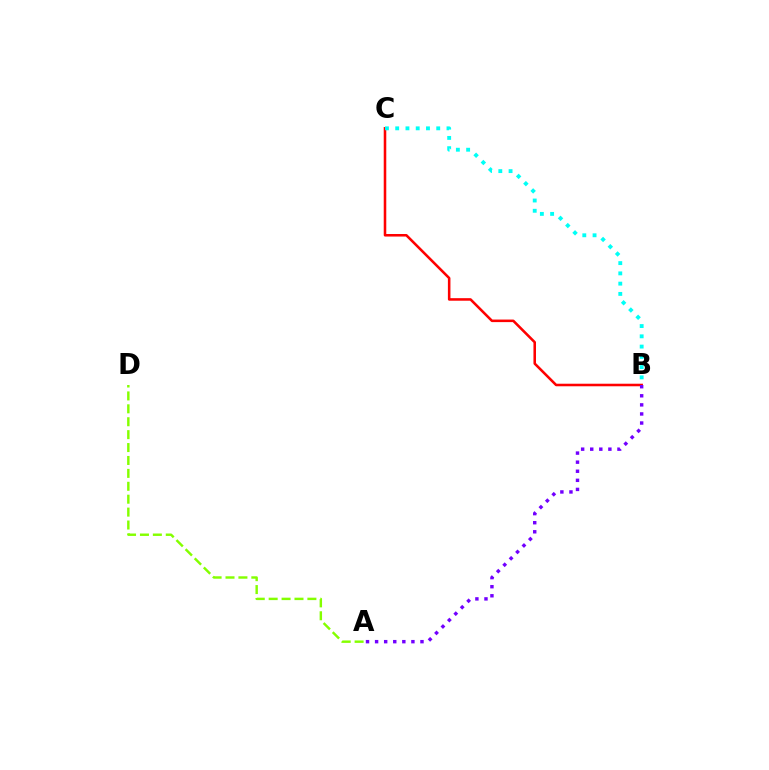{('B', 'C'): [{'color': '#ff0000', 'line_style': 'solid', 'thickness': 1.84}, {'color': '#00fff6', 'line_style': 'dotted', 'thickness': 2.79}], ('A', 'D'): [{'color': '#84ff00', 'line_style': 'dashed', 'thickness': 1.75}], ('A', 'B'): [{'color': '#7200ff', 'line_style': 'dotted', 'thickness': 2.47}]}